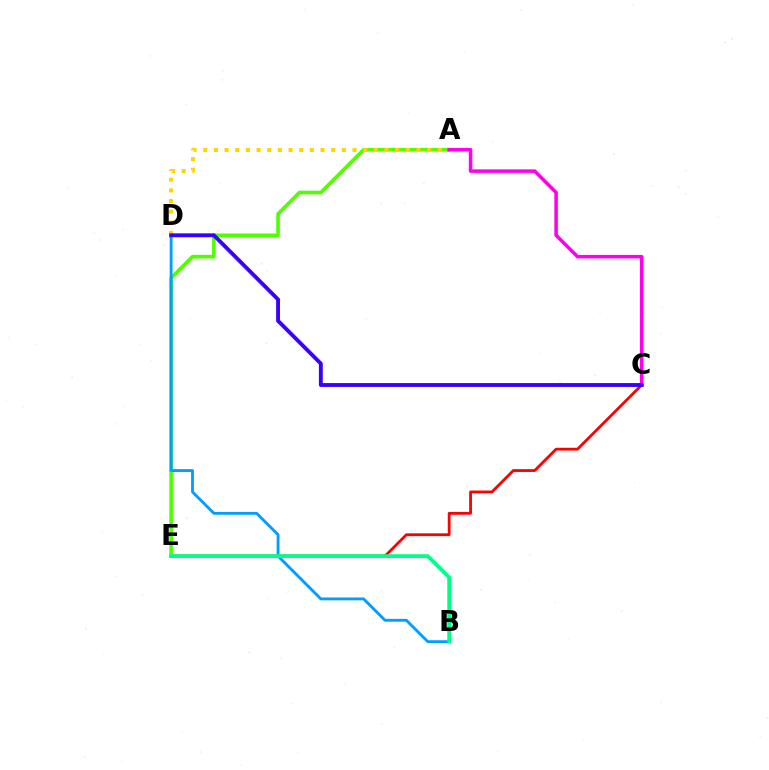{('C', 'E'): [{'color': '#ff0000', 'line_style': 'solid', 'thickness': 2.02}], ('A', 'E'): [{'color': '#4fff00', 'line_style': 'solid', 'thickness': 2.62}], ('B', 'D'): [{'color': '#009eff', 'line_style': 'solid', 'thickness': 2.05}], ('A', 'D'): [{'color': '#ffd500', 'line_style': 'dotted', 'thickness': 2.9}], ('A', 'C'): [{'color': '#ff00ed', 'line_style': 'solid', 'thickness': 2.54}], ('B', 'E'): [{'color': '#00ff86', 'line_style': 'solid', 'thickness': 2.74}], ('C', 'D'): [{'color': '#3700ff', 'line_style': 'solid', 'thickness': 2.79}]}